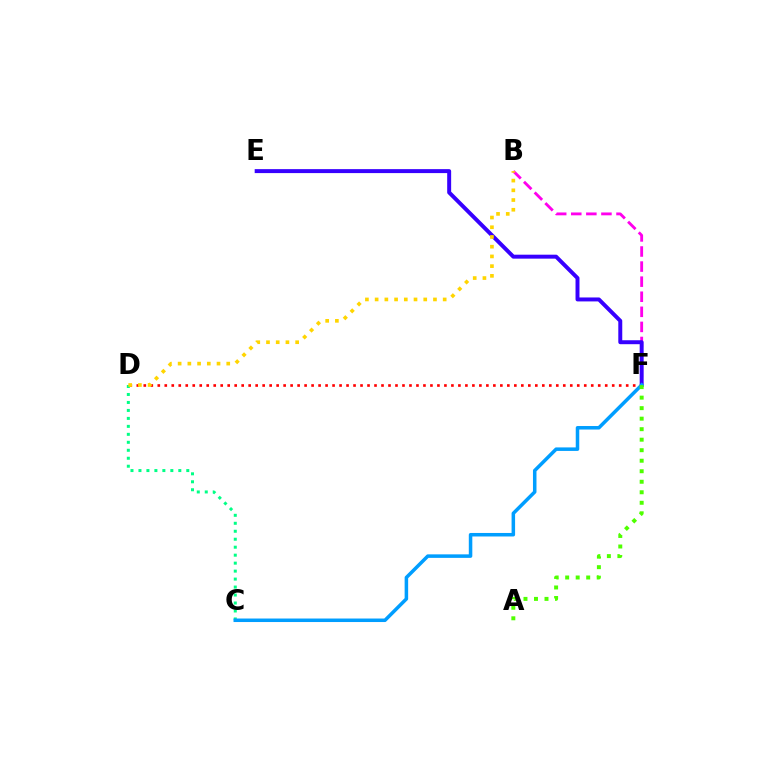{('B', 'F'): [{'color': '#ff00ed', 'line_style': 'dashed', 'thickness': 2.05}], ('D', 'F'): [{'color': '#ff0000', 'line_style': 'dotted', 'thickness': 1.9}], ('C', 'D'): [{'color': '#00ff86', 'line_style': 'dotted', 'thickness': 2.17}], ('E', 'F'): [{'color': '#3700ff', 'line_style': 'solid', 'thickness': 2.85}], ('B', 'D'): [{'color': '#ffd500', 'line_style': 'dotted', 'thickness': 2.64}], ('C', 'F'): [{'color': '#009eff', 'line_style': 'solid', 'thickness': 2.53}], ('A', 'F'): [{'color': '#4fff00', 'line_style': 'dotted', 'thickness': 2.86}]}